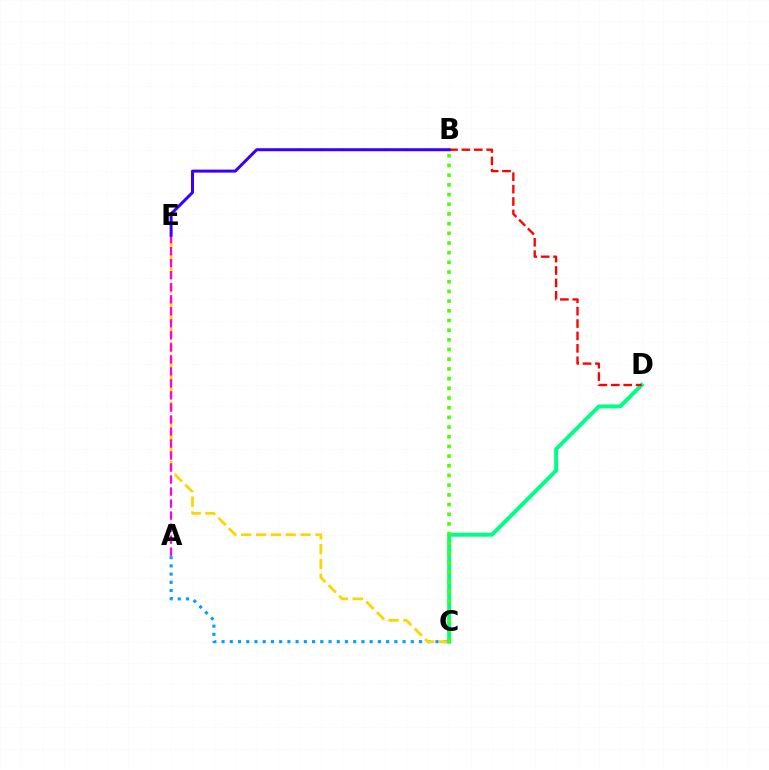{('A', 'C'): [{'color': '#009eff', 'line_style': 'dotted', 'thickness': 2.24}], ('C', 'E'): [{'color': '#ffd500', 'line_style': 'dashed', 'thickness': 2.02}], ('A', 'E'): [{'color': '#ff00ed', 'line_style': 'dashed', 'thickness': 1.63}], ('C', 'D'): [{'color': '#00ff86', 'line_style': 'solid', 'thickness': 2.85}], ('B', 'C'): [{'color': '#4fff00', 'line_style': 'dotted', 'thickness': 2.63}], ('B', 'D'): [{'color': '#ff0000', 'line_style': 'dashed', 'thickness': 1.69}], ('B', 'E'): [{'color': '#3700ff', 'line_style': 'solid', 'thickness': 2.17}]}